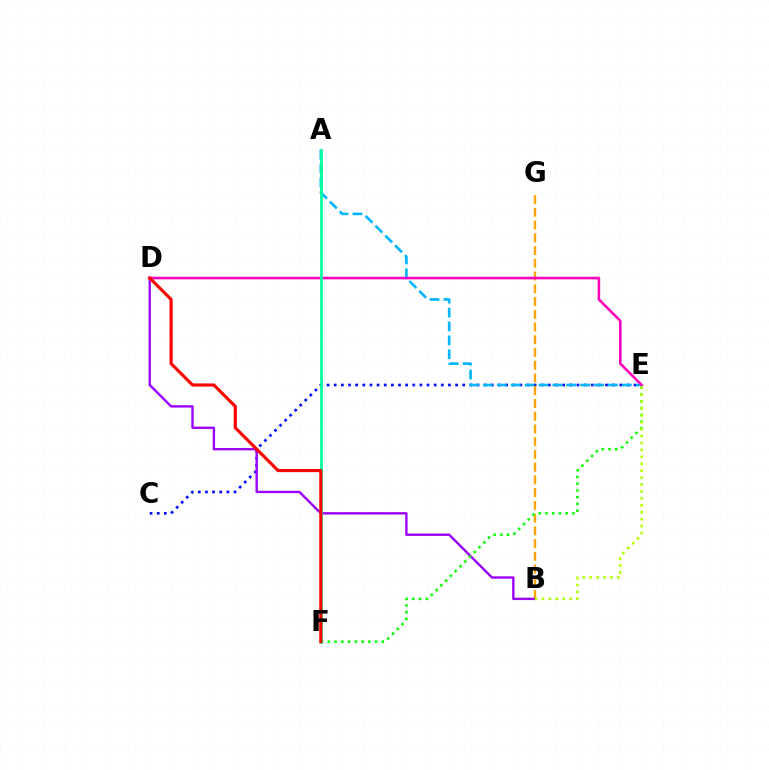{('C', 'E'): [{'color': '#0010ff', 'line_style': 'dotted', 'thickness': 1.94}], ('B', 'G'): [{'color': '#ffa500', 'line_style': 'dashed', 'thickness': 1.73}], ('B', 'D'): [{'color': '#9b00ff', 'line_style': 'solid', 'thickness': 1.7}], ('A', 'E'): [{'color': '#00b5ff', 'line_style': 'dashed', 'thickness': 1.89}], ('D', 'E'): [{'color': '#ff00bd', 'line_style': 'solid', 'thickness': 1.86}], ('E', 'F'): [{'color': '#08ff00', 'line_style': 'dotted', 'thickness': 1.83}], ('A', 'F'): [{'color': '#00ff9d', 'line_style': 'solid', 'thickness': 1.97}], ('D', 'F'): [{'color': '#ff0000', 'line_style': 'solid', 'thickness': 2.27}], ('B', 'E'): [{'color': '#b3ff00', 'line_style': 'dotted', 'thickness': 1.88}]}